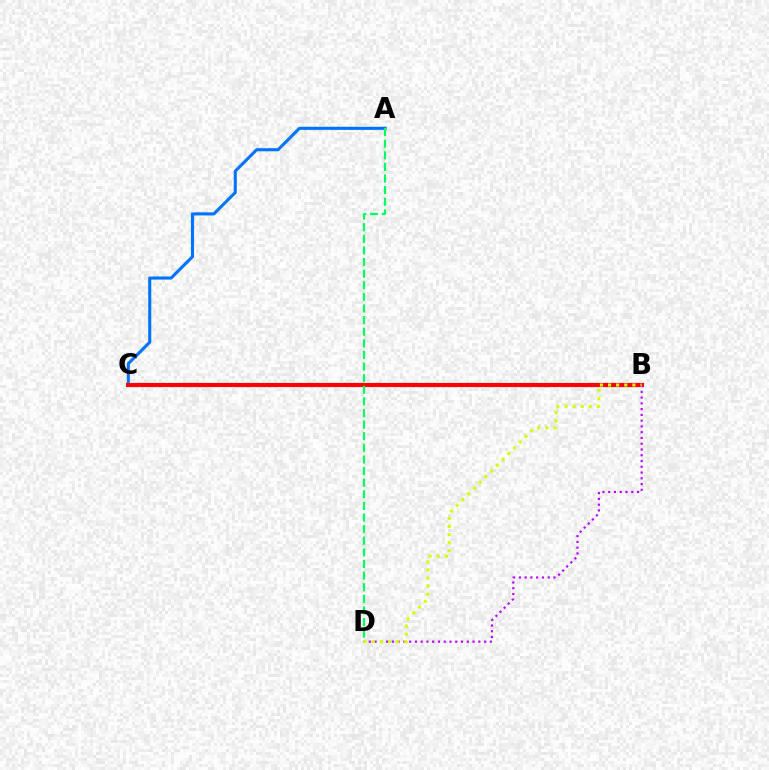{('A', 'C'): [{'color': '#0074ff', 'line_style': 'solid', 'thickness': 2.22}], ('B', 'C'): [{'color': '#ff0000', 'line_style': 'solid', 'thickness': 2.98}], ('A', 'D'): [{'color': '#00ff5c', 'line_style': 'dashed', 'thickness': 1.58}], ('B', 'D'): [{'color': '#b900ff', 'line_style': 'dotted', 'thickness': 1.57}, {'color': '#d1ff00', 'line_style': 'dotted', 'thickness': 2.21}]}